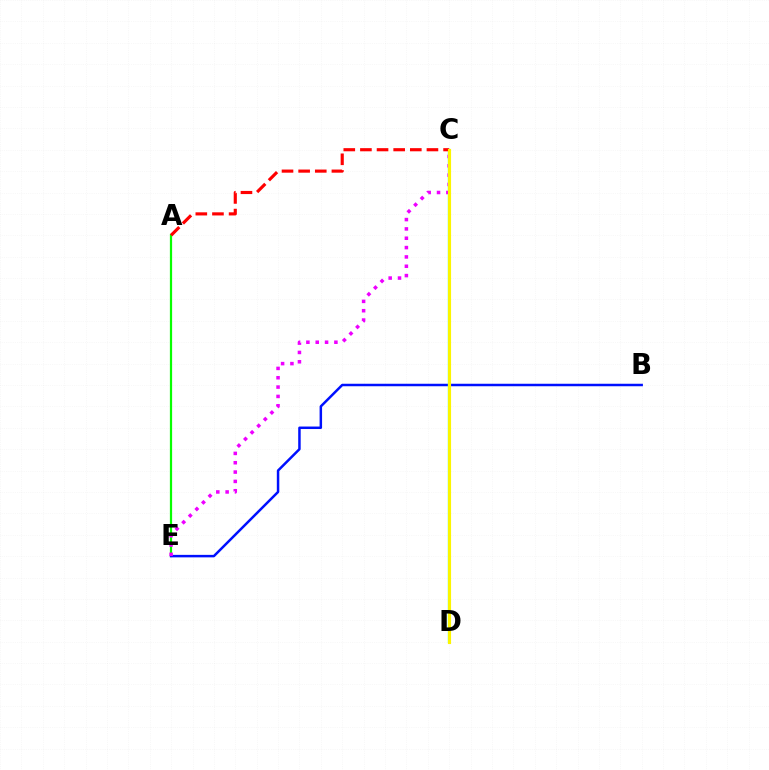{('A', 'E'): [{'color': '#08ff00', 'line_style': 'solid', 'thickness': 1.61}], ('B', 'E'): [{'color': '#0010ff', 'line_style': 'solid', 'thickness': 1.79}], ('C', 'D'): [{'color': '#00fff6', 'line_style': 'solid', 'thickness': 1.65}, {'color': '#fcf500', 'line_style': 'solid', 'thickness': 2.25}], ('C', 'E'): [{'color': '#ee00ff', 'line_style': 'dotted', 'thickness': 2.54}], ('A', 'C'): [{'color': '#ff0000', 'line_style': 'dashed', 'thickness': 2.26}]}